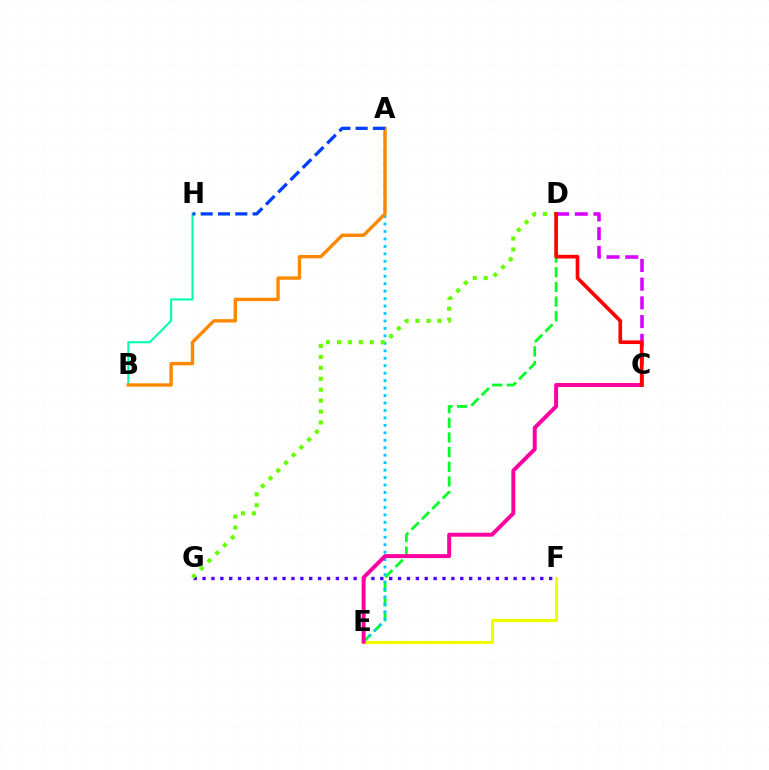{('F', 'G'): [{'color': '#4f00ff', 'line_style': 'dotted', 'thickness': 2.41}], ('D', 'E'): [{'color': '#00ff27', 'line_style': 'dashed', 'thickness': 1.99}], ('C', 'D'): [{'color': '#d600ff', 'line_style': 'dashed', 'thickness': 2.54}, {'color': '#ff0000', 'line_style': 'solid', 'thickness': 2.63}], ('A', 'E'): [{'color': '#00c7ff', 'line_style': 'dotted', 'thickness': 2.03}], ('D', 'G'): [{'color': '#66ff00', 'line_style': 'dotted', 'thickness': 2.97}], ('E', 'F'): [{'color': '#eeff00', 'line_style': 'solid', 'thickness': 2.33}], ('B', 'H'): [{'color': '#00ffaf', 'line_style': 'solid', 'thickness': 1.52}], ('A', 'B'): [{'color': '#ff8800', 'line_style': 'solid', 'thickness': 2.44}], ('C', 'E'): [{'color': '#ff00a0', 'line_style': 'solid', 'thickness': 2.85}], ('A', 'H'): [{'color': '#003fff', 'line_style': 'dashed', 'thickness': 2.35}]}